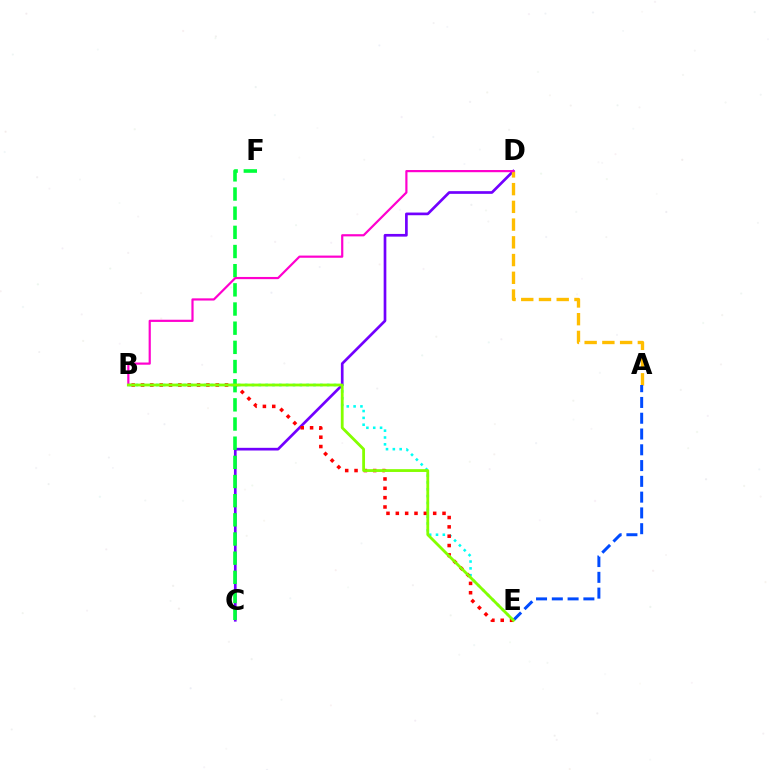{('B', 'E'): [{'color': '#00fff6', 'line_style': 'dotted', 'thickness': 1.86}, {'color': '#ff0000', 'line_style': 'dotted', 'thickness': 2.54}, {'color': '#84ff00', 'line_style': 'solid', 'thickness': 2.02}], ('C', 'D'): [{'color': '#7200ff', 'line_style': 'solid', 'thickness': 1.93}], ('A', 'D'): [{'color': '#ffbd00', 'line_style': 'dashed', 'thickness': 2.41}], ('C', 'F'): [{'color': '#00ff39', 'line_style': 'dashed', 'thickness': 2.6}], ('B', 'D'): [{'color': '#ff00cf', 'line_style': 'solid', 'thickness': 1.58}], ('A', 'E'): [{'color': '#004bff', 'line_style': 'dashed', 'thickness': 2.14}]}